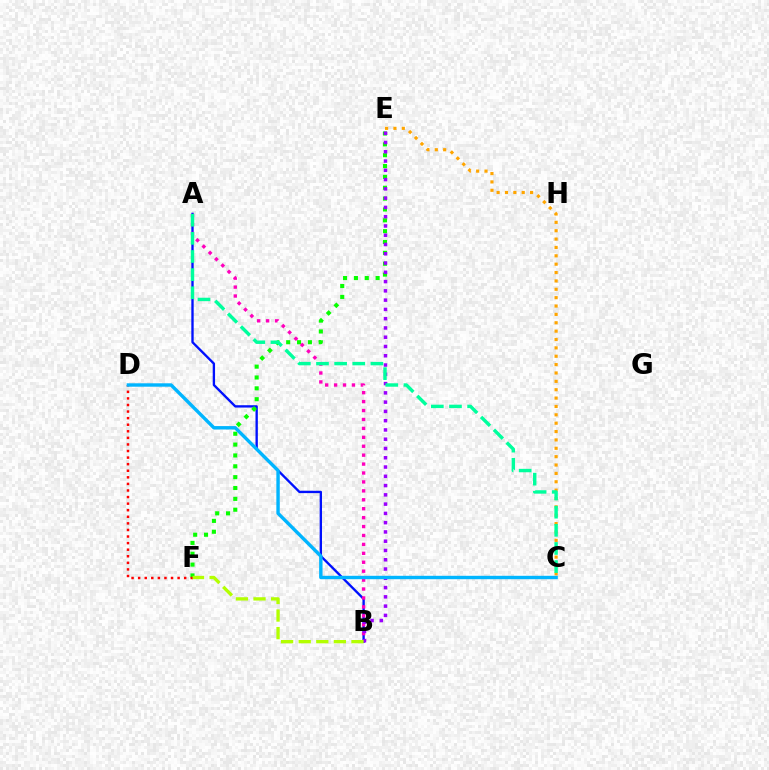{('A', 'B'): [{'color': '#0010ff', 'line_style': 'solid', 'thickness': 1.69}, {'color': '#ff00bd', 'line_style': 'dotted', 'thickness': 2.42}], ('E', 'F'): [{'color': '#08ff00', 'line_style': 'dotted', 'thickness': 2.95}], ('D', 'F'): [{'color': '#ff0000', 'line_style': 'dotted', 'thickness': 1.79}], ('C', 'E'): [{'color': '#ffa500', 'line_style': 'dotted', 'thickness': 2.27}], ('B', 'E'): [{'color': '#9b00ff', 'line_style': 'dotted', 'thickness': 2.52}], ('B', 'F'): [{'color': '#b3ff00', 'line_style': 'dashed', 'thickness': 2.39}], ('A', 'C'): [{'color': '#00ff9d', 'line_style': 'dashed', 'thickness': 2.46}], ('C', 'D'): [{'color': '#00b5ff', 'line_style': 'solid', 'thickness': 2.45}]}